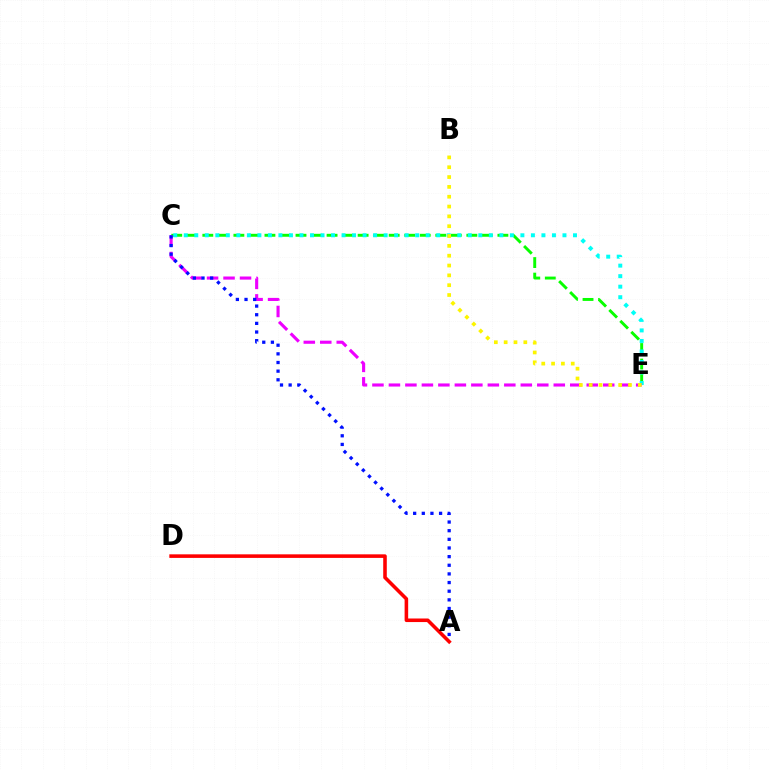{('C', 'E'): [{'color': '#08ff00', 'line_style': 'dashed', 'thickness': 2.11}, {'color': '#00fff6', 'line_style': 'dotted', 'thickness': 2.86}, {'color': '#ee00ff', 'line_style': 'dashed', 'thickness': 2.24}], ('A', 'C'): [{'color': '#0010ff', 'line_style': 'dotted', 'thickness': 2.35}], ('A', 'D'): [{'color': '#ff0000', 'line_style': 'solid', 'thickness': 2.57}], ('B', 'E'): [{'color': '#fcf500', 'line_style': 'dotted', 'thickness': 2.67}]}